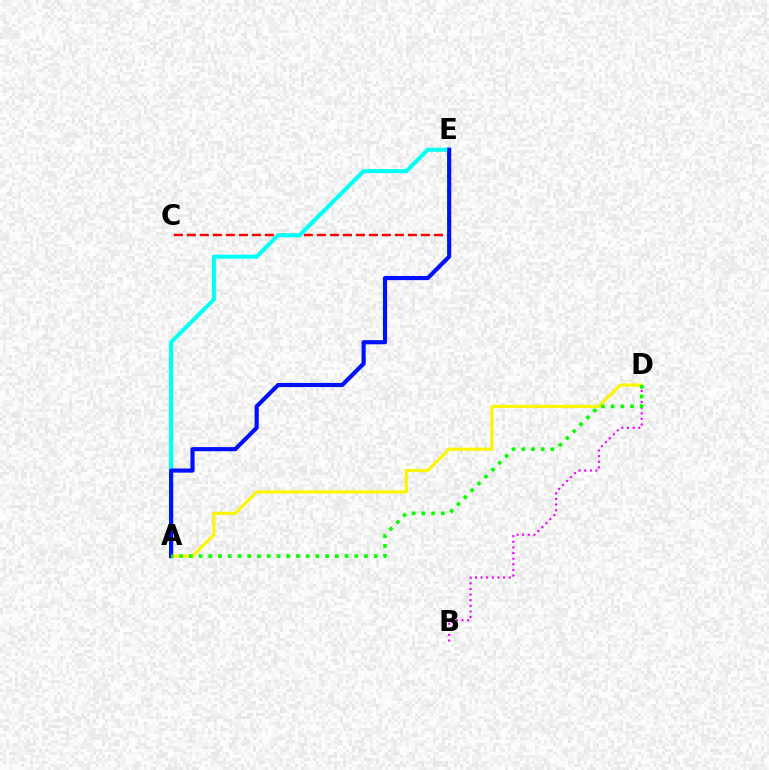{('A', 'D'): [{'color': '#fcf500', 'line_style': 'solid', 'thickness': 2.26}, {'color': '#08ff00', 'line_style': 'dotted', 'thickness': 2.64}], ('C', 'E'): [{'color': '#ff0000', 'line_style': 'dashed', 'thickness': 1.77}], ('A', 'E'): [{'color': '#00fff6', 'line_style': 'solid', 'thickness': 2.92}, {'color': '#0010ff', 'line_style': 'solid', 'thickness': 2.98}], ('B', 'D'): [{'color': '#ee00ff', 'line_style': 'dotted', 'thickness': 1.53}]}